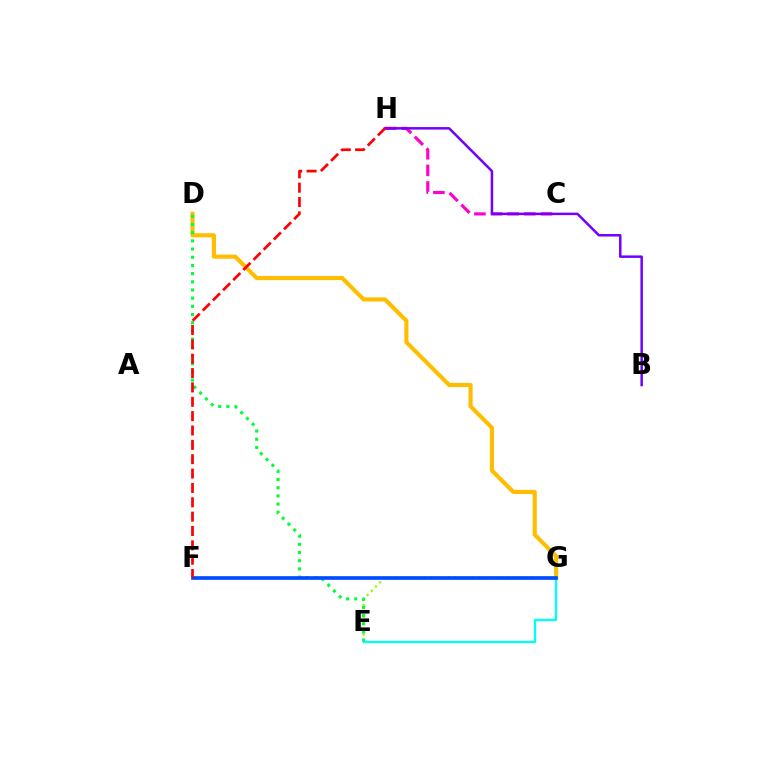{('D', 'G'): [{'color': '#ffbd00', 'line_style': 'solid', 'thickness': 2.97}], ('E', 'G'): [{'color': '#84ff00', 'line_style': 'dotted', 'thickness': 1.61}, {'color': '#00fff6', 'line_style': 'solid', 'thickness': 1.66}], ('D', 'E'): [{'color': '#00ff39', 'line_style': 'dotted', 'thickness': 2.22}], ('C', 'H'): [{'color': '#ff00cf', 'line_style': 'dashed', 'thickness': 2.26}], ('F', 'G'): [{'color': '#004bff', 'line_style': 'solid', 'thickness': 2.64}], ('B', 'H'): [{'color': '#7200ff', 'line_style': 'solid', 'thickness': 1.8}], ('F', 'H'): [{'color': '#ff0000', 'line_style': 'dashed', 'thickness': 1.95}]}